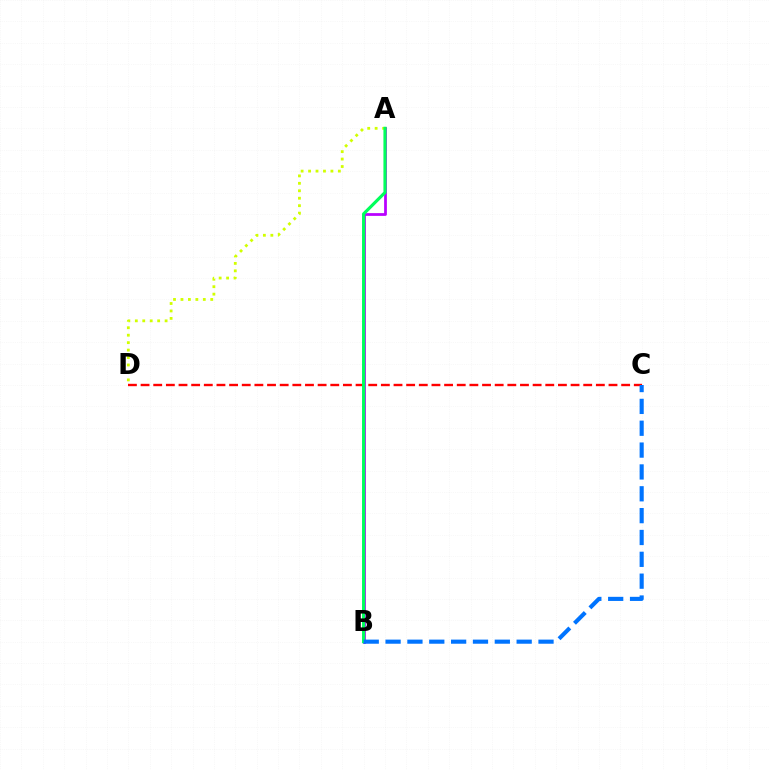{('A', 'B'): [{'color': '#b900ff', 'line_style': 'solid', 'thickness': 1.99}, {'color': '#00ff5c', 'line_style': 'solid', 'thickness': 2.27}], ('C', 'D'): [{'color': '#ff0000', 'line_style': 'dashed', 'thickness': 1.72}], ('A', 'D'): [{'color': '#d1ff00', 'line_style': 'dotted', 'thickness': 2.02}], ('B', 'C'): [{'color': '#0074ff', 'line_style': 'dashed', 'thickness': 2.97}]}